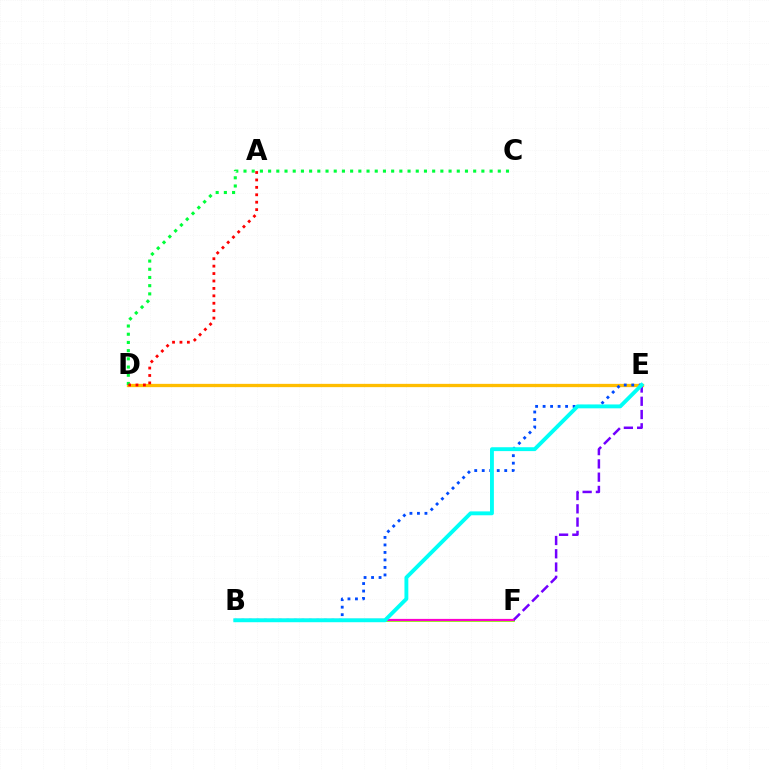{('D', 'E'): [{'color': '#ffbd00', 'line_style': 'solid', 'thickness': 2.37}], ('B', 'E'): [{'color': '#004bff', 'line_style': 'dotted', 'thickness': 2.04}, {'color': '#00fff6', 'line_style': 'solid', 'thickness': 2.79}], ('C', 'D'): [{'color': '#00ff39', 'line_style': 'dotted', 'thickness': 2.23}], ('B', 'F'): [{'color': '#84ff00', 'line_style': 'solid', 'thickness': 1.98}, {'color': '#ff00cf', 'line_style': 'solid', 'thickness': 1.59}], ('E', 'F'): [{'color': '#7200ff', 'line_style': 'dashed', 'thickness': 1.8}], ('A', 'D'): [{'color': '#ff0000', 'line_style': 'dotted', 'thickness': 2.02}]}